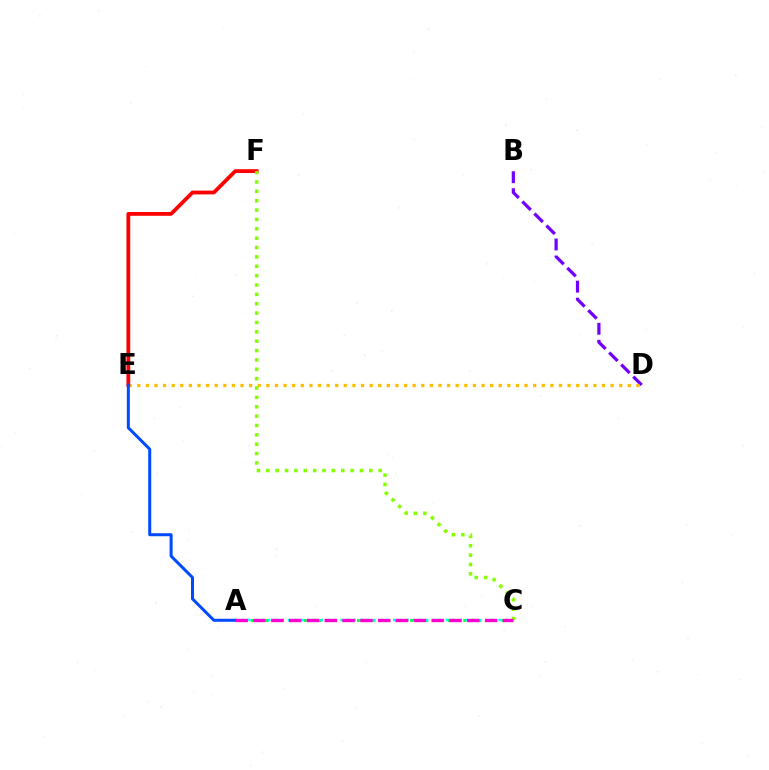{('A', 'C'): [{'color': '#00ff39', 'line_style': 'dotted', 'thickness': 2.06}, {'color': '#00fff6', 'line_style': 'dotted', 'thickness': 1.79}, {'color': '#ff00cf', 'line_style': 'dashed', 'thickness': 2.42}], ('B', 'D'): [{'color': '#7200ff', 'line_style': 'dashed', 'thickness': 2.31}], ('D', 'E'): [{'color': '#ffbd00', 'line_style': 'dotted', 'thickness': 2.34}], ('E', 'F'): [{'color': '#ff0000', 'line_style': 'solid', 'thickness': 2.73}], ('A', 'E'): [{'color': '#004bff', 'line_style': 'solid', 'thickness': 2.17}], ('C', 'F'): [{'color': '#84ff00', 'line_style': 'dotted', 'thickness': 2.54}]}